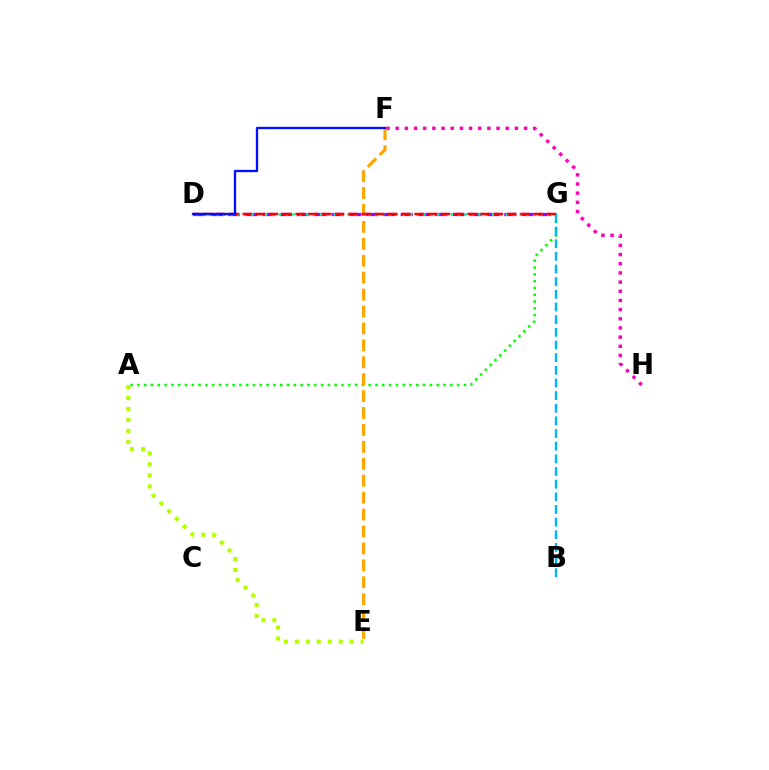{('D', 'G'): [{'color': '#9b00ff', 'line_style': 'dashed', 'thickness': 2.35}, {'color': '#00ff9d', 'line_style': 'dotted', 'thickness': 1.87}, {'color': '#ff0000', 'line_style': 'dashed', 'thickness': 1.8}], ('A', 'G'): [{'color': '#08ff00', 'line_style': 'dotted', 'thickness': 1.85}], ('B', 'G'): [{'color': '#00b5ff', 'line_style': 'dashed', 'thickness': 1.72}], ('F', 'H'): [{'color': '#ff00bd', 'line_style': 'dotted', 'thickness': 2.49}], ('E', 'F'): [{'color': '#ffa500', 'line_style': 'dashed', 'thickness': 2.3}], ('A', 'E'): [{'color': '#b3ff00', 'line_style': 'dotted', 'thickness': 2.98}], ('D', 'F'): [{'color': '#0010ff', 'line_style': 'solid', 'thickness': 1.67}]}